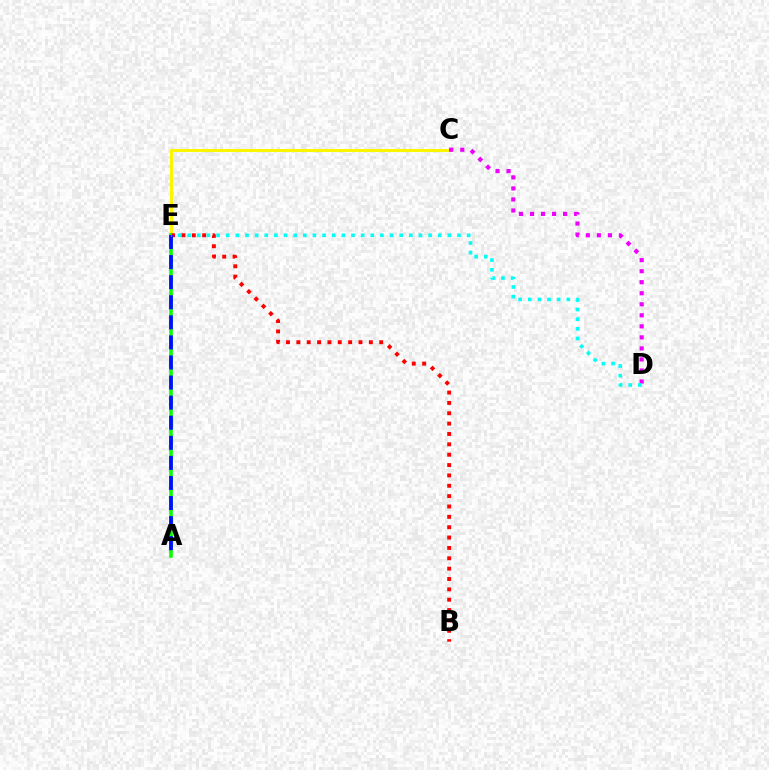{('C', 'E'): [{'color': '#fcf500', 'line_style': 'solid', 'thickness': 2.22}], ('A', 'E'): [{'color': '#08ff00', 'line_style': 'solid', 'thickness': 2.57}, {'color': '#0010ff', 'line_style': 'dashed', 'thickness': 2.73}], ('B', 'E'): [{'color': '#ff0000', 'line_style': 'dotted', 'thickness': 2.81}], ('C', 'D'): [{'color': '#ee00ff', 'line_style': 'dotted', 'thickness': 3.0}], ('D', 'E'): [{'color': '#00fff6', 'line_style': 'dotted', 'thickness': 2.62}]}